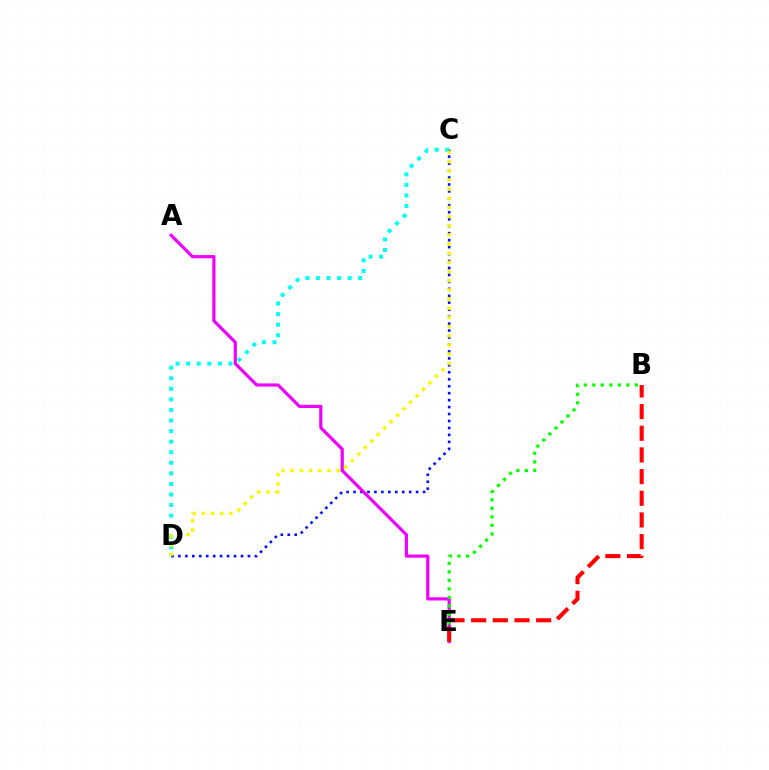{('C', 'D'): [{'color': '#0010ff', 'line_style': 'dotted', 'thickness': 1.89}, {'color': '#00fff6', 'line_style': 'dotted', 'thickness': 2.87}, {'color': '#fcf500', 'line_style': 'dotted', 'thickness': 2.49}], ('A', 'E'): [{'color': '#ee00ff', 'line_style': 'solid', 'thickness': 2.28}], ('B', 'E'): [{'color': '#08ff00', 'line_style': 'dotted', 'thickness': 2.32}, {'color': '#ff0000', 'line_style': 'dashed', 'thickness': 2.94}]}